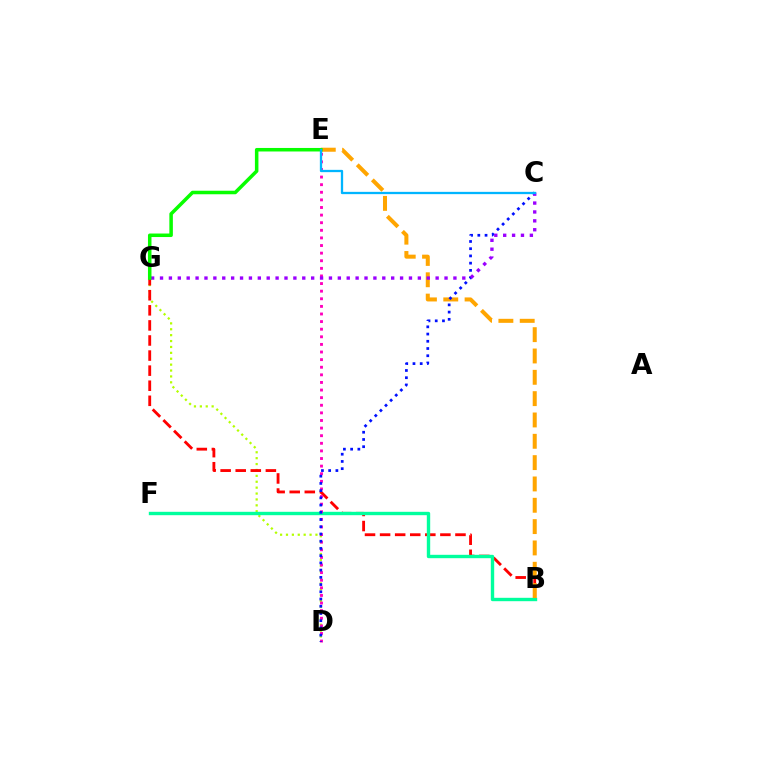{('D', 'G'): [{'color': '#b3ff00', 'line_style': 'dotted', 'thickness': 1.6}], ('B', 'G'): [{'color': '#ff0000', 'line_style': 'dashed', 'thickness': 2.05}], ('B', 'F'): [{'color': '#00ff9d', 'line_style': 'solid', 'thickness': 2.44}], ('B', 'E'): [{'color': '#ffa500', 'line_style': 'dashed', 'thickness': 2.9}], ('D', 'E'): [{'color': '#ff00bd', 'line_style': 'dotted', 'thickness': 2.07}], ('C', 'D'): [{'color': '#0010ff', 'line_style': 'dotted', 'thickness': 1.96}], ('C', 'G'): [{'color': '#9b00ff', 'line_style': 'dotted', 'thickness': 2.42}], ('E', 'G'): [{'color': '#08ff00', 'line_style': 'solid', 'thickness': 2.53}], ('C', 'E'): [{'color': '#00b5ff', 'line_style': 'solid', 'thickness': 1.65}]}